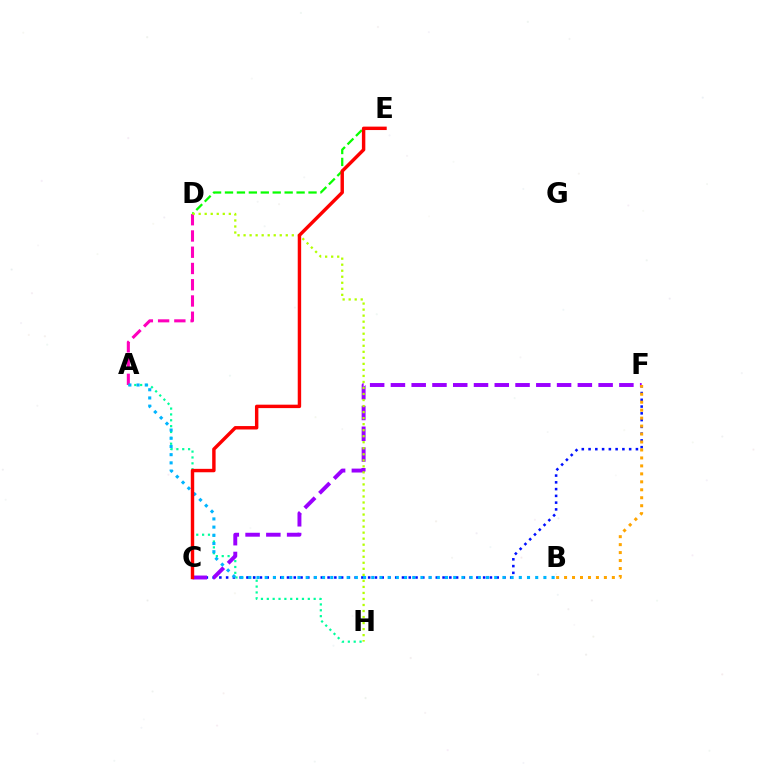{('D', 'E'): [{'color': '#08ff00', 'line_style': 'dashed', 'thickness': 1.62}], ('A', 'H'): [{'color': '#00ff9d', 'line_style': 'dotted', 'thickness': 1.59}], ('A', 'D'): [{'color': '#ff00bd', 'line_style': 'dashed', 'thickness': 2.21}], ('C', 'F'): [{'color': '#0010ff', 'line_style': 'dotted', 'thickness': 1.84}, {'color': '#9b00ff', 'line_style': 'dashed', 'thickness': 2.82}], ('A', 'B'): [{'color': '#00b5ff', 'line_style': 'dotted', 'thickness': 2.23}], ('D', 'H'): [{'color': '#b3ff00', 'line_style': 'dotted', 'thickness': 1.64}], ('C', 'E'): [{'color': '#ff0000', 'line_style': 'solid', 'thickness': 2.47}], ('B', 'F'): [{'color': '#ffa500', 'line_style': 'dotted', 'thickness': 2.16}]}